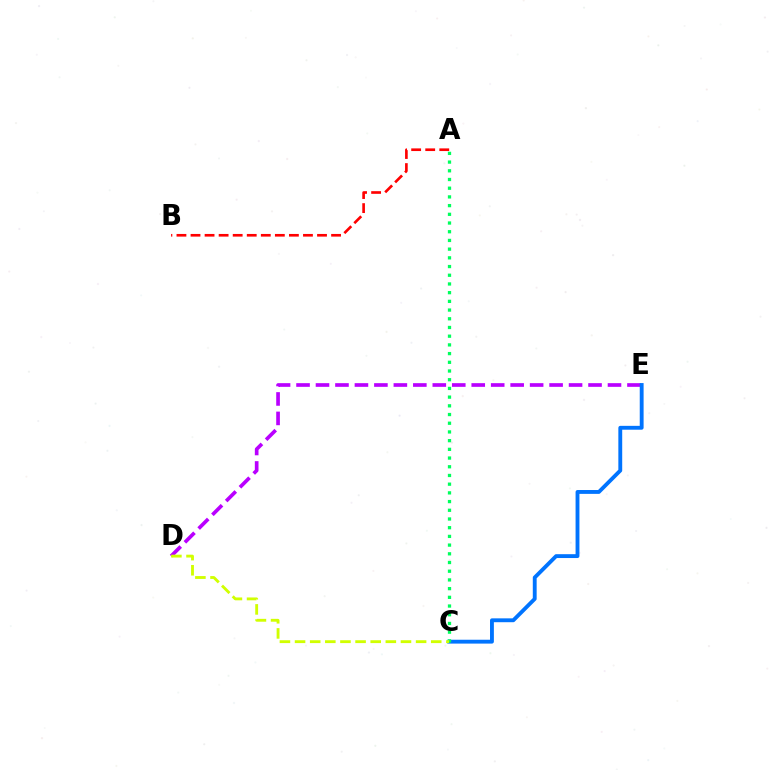{('D', 'E'): [{'color': '#b900ff', 'line_style': 'dashed', 'thickness': 2.64}], ('C', 'E'): [{'color': '#0074ff', 'line_style': 'solid', 'thickness': 2.78}], ('A', 'B'): [{'color': '#ff0000', 'line_style': 'dashed', 'thickness': 1.91}], ('A', 'C'): [{'color': '#00ff5c', 'line_style': 'dotted', 'thickness': 2.37}], ('C', 'D'): [{'color': '#d1ff00', 'line_style': 'dashed', 'thickness': 2.06}]}